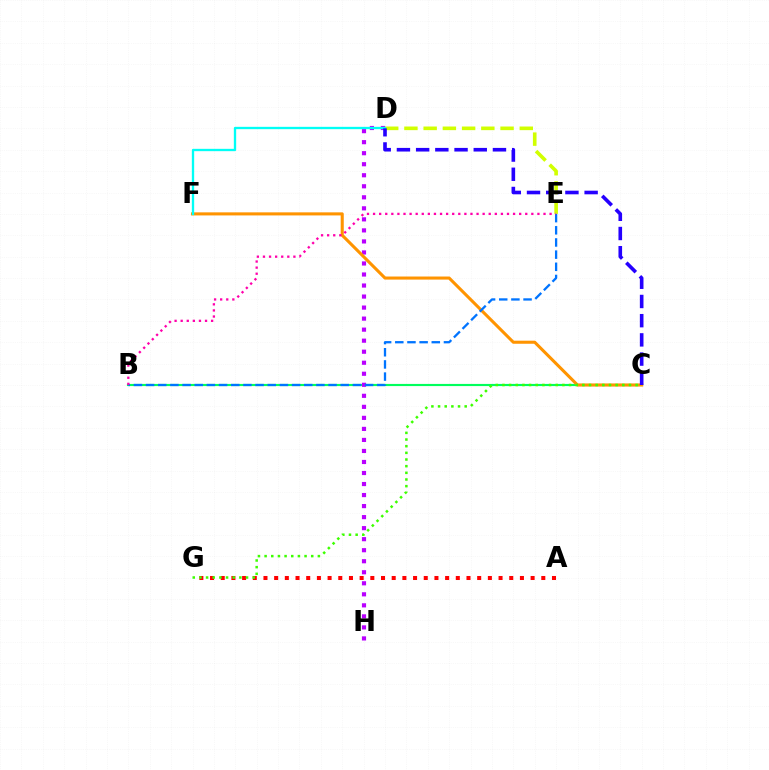{('B', 'C'): [{'color': '#00ff5c', 'line_style': 'solid', 'thickness': 1.55}], ('D', 'E'): [{'color': '#d1ff00', 'line_style': 'dashed', 'thickness': 2.61}], ('A', 'G'): [{'color': '#ff0000', 'line_style': 'dotted', 'thickness': 2.9}], ('D', 'H'): [{'color': '#b900ff', 'line_style': 'dotted', 'thickness': 3.0}], ('C', 'F'): [{'color': '#ff9400', 'line_style': 'solid', 'thickness': 2.21}], ('D', 'F'): [{'color': '#00fff6', 'line_style': 'solid', 'thickness': 1.68}], ('B', 'E'): [{'color': '#0074ff', 'line_style': 'dashed', 'thickness': 1.65}, {'color': '#ff00ac', 'line_style': 'dotted', 'thickness': 1.65}], ('C', 'G'): [{'color': '#3dff00', 'line_style': 'dotted', 'thickness': 1.81}], ('C', 'D'): [{'color': '#2500ff', 'line_style': 'dashed', 'thickness': 2.61}]}